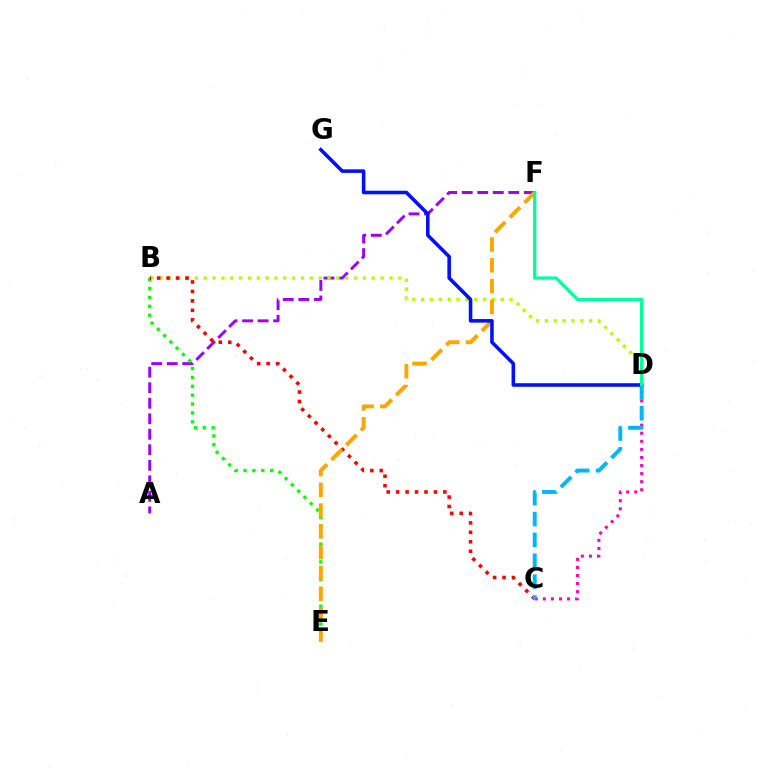{('A', 'F'): [{'color': '#9b00ff', 'line_style': 'dashed', 'thickness': 2.11}], ('B', 'D'): [{'color': '#b3ff00', 'line_style': 'dotted', 'thickness': 2.4}], ('B', 'E'): [{'color': '#08ff00', 'line_style': 'dotted', 'thickness': 2.41}], ('B', 'C'): [{'color': '#ff0000', 'line_style': 'dotted', 'thickness': 2.57}], ('E', 'F'): [{'color': '#ffa500', 'line_style': 'dashed', 'thickness': 2.83}], ('C', 'D'): [{'color': '#ff00bd', 'line_style': 'dotted', 'thickness': 2.2}, {'color': '#00b5ff', 'line_style': 'dashed', 'thickness': 2.83}], ('D', 'G'): [{'color': '#0010ff', 'line_style': 'solid', 'thickness': 2.57}], ('D', 'F'): [{'color': '#00ff9d', 'line_style': 'solid', 'thickness': 2.34}]}